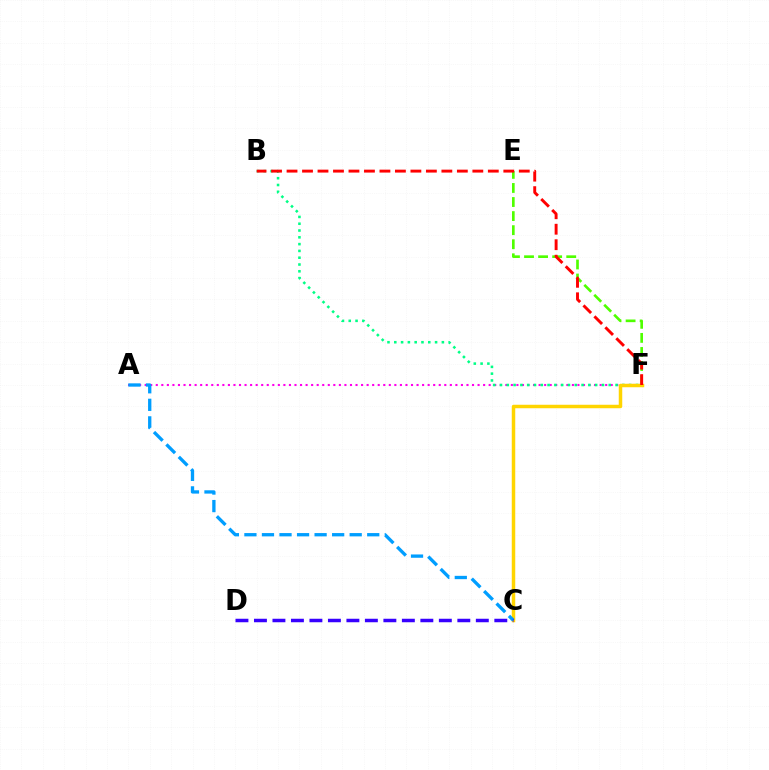{('E', 'F'): [{'color': '#4fff00', 'line_style': 'dashed', 'thickness': 1.91}], ('A', 'F'): [{'color': '#ff00ed', 'line_style': 'dotted', 'thickness': 1.51}], ('B', 'F'): [{'color': '#00ff86', 'line_style': 'dotted', 'thickness': 1.85}, {'color': '#ff0000', 'line_style': 'dashed', 'thickness': 2.1}], ('C', 'F'): [{'color': '#ffd500', 'line_style': 'solid', 'thickness': 2.51}], ('A', 'C'): [{'color': '#009eff', 'line_style': 'dashed', 'thickness': 2.38}], ('C', 'D'): [{'color': '#3700ff', 'line_style': 'dashed', 'thickness': 2.51}]}